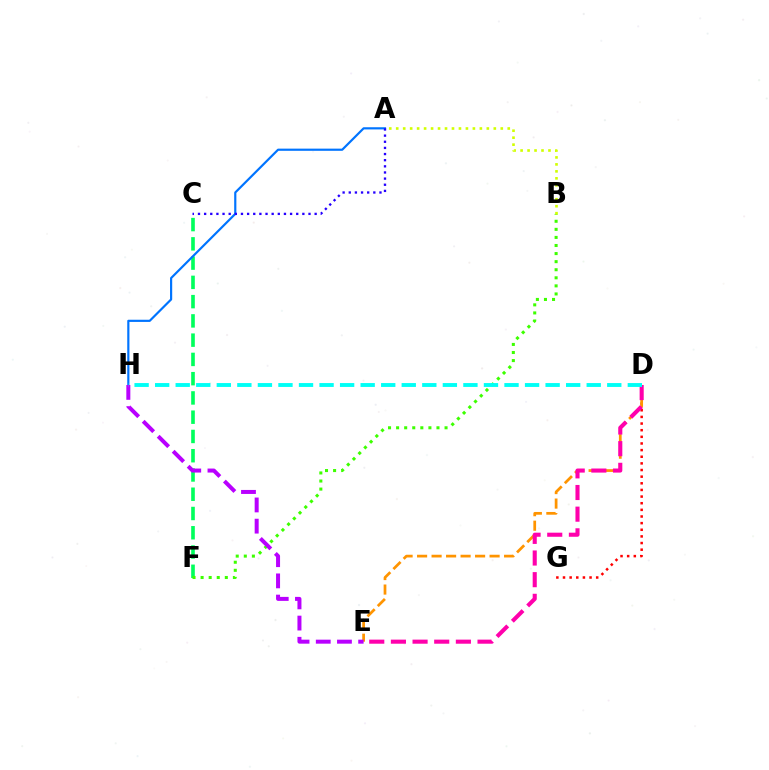{('C', 'F'): [{'color': '#00ff5c', 'line_style': 'dashed', 'thickness': 2.62}], ('A', 'H'): [{'color': '#0074ff', 'line_style': 'solid', 'thickness': 1.57}], ('D', 'G'): [{'color': '#ff0000', 'line_style': 'dotted', 'thickness': 1.8}], ('D', 'E'): [{'color': '#ff9400', 'line_style': 'dashed', 'thickness': 1.97}, {'color': '#ff00ac', 'line_style': 'dashed', 'thickness': 2.94}], ('B', 'F'): [{'color': '#3dff00', 'line_style': 'dotted', 'thickness': 2.19}], ('E', 'H'): [{'color': '#b900ff', 'line_style': 'dashed', 'thickness': 2.88}], ('A', 'B'): [{'color': '#d1ff00', 'line_style': 'dotted', 'thickness': 1.89}], ('A', 'C'): [{'color': '#2500ff', 'line_style': 'dotted', 'thickness': 1.67}], ('D', 'H'): [{'color': '#00fff6', 'line_style': 'dashed', 'thickness': 2.79}]}